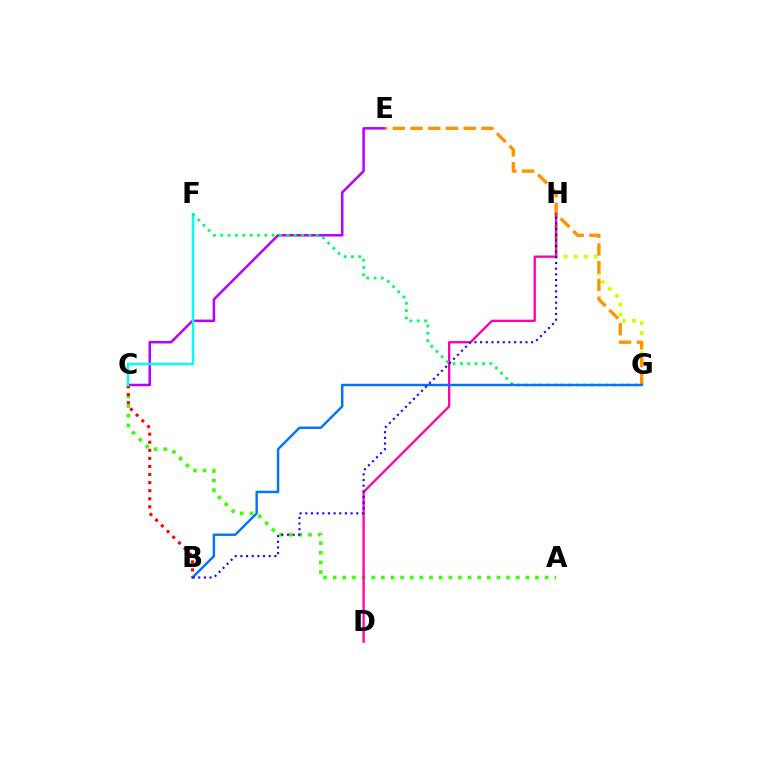{('G', 'H'): [{'color': '#d1ff00', 'line_style': 'dotted', 'thickness': 2.71}], ('C', 'E'): [{'color': '#b900ff', 'line_style': 'solid', 'thickness': 1.81}], ('E', 'G'): [{'color': '#ff9400', 'line_style': 'dashed', 'thickness': 2.41}], ('A', 'C'): [{'color': '#3dff00', 'line_style': 'dotted', 'thickness': 2.62}], ('D', 'H'): [{'color': '#ff00ac', 'line_style': 'solid', 'thickness': 1.67}], ('B', 'C'): [{'color': '#ff0000', 'line_style': 'dotted', 'thickness': 2.19}], ('C', 'F'): [{'color': '#00fff6', 'line_style': 'solid', 'thickness': 1.77}], ('F', 'G'): [{'color': '#00ff5c', 'line_style': 'dotted', 'thickness': 1.99}], ('B', 'G'): [{'color': '#0074ff', 'line_style': 'solid', 'thickness': 1.74}], ('B', 'H'): [{'color': '#2500ff', 'line_style': 'dotted', 'thickness': 1.54}]}